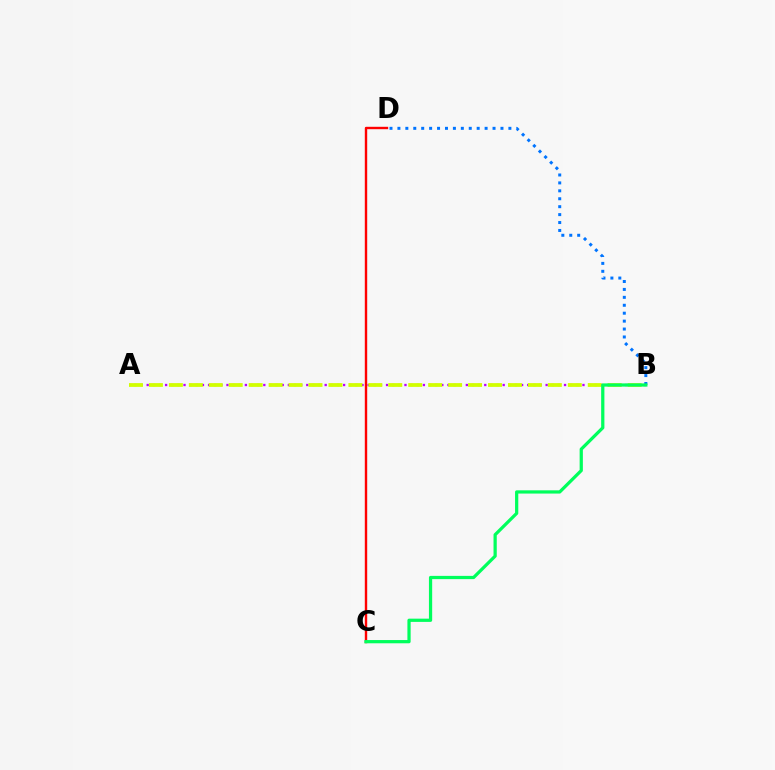{('A', 'B'): [{'color': '#b900ff', 'line_style': 'dotted', 'thickness': 1.67}, {'color': '#d1ff00', 'line_style': 'dashed', 'thickness': 2.71}], ('C', 'D'): [{'color': '#ff0000', 'line_style': 'solid', 'thickness': 1.73}], ('B', 'D'): [{'color': '#0074ff', 'line_style': 'dotted', 'thickness': 2.15}], ('B', 'C'): [{'color': '#00ff5c', 'line_style': 'solid', 'thickness': 2.33}]}